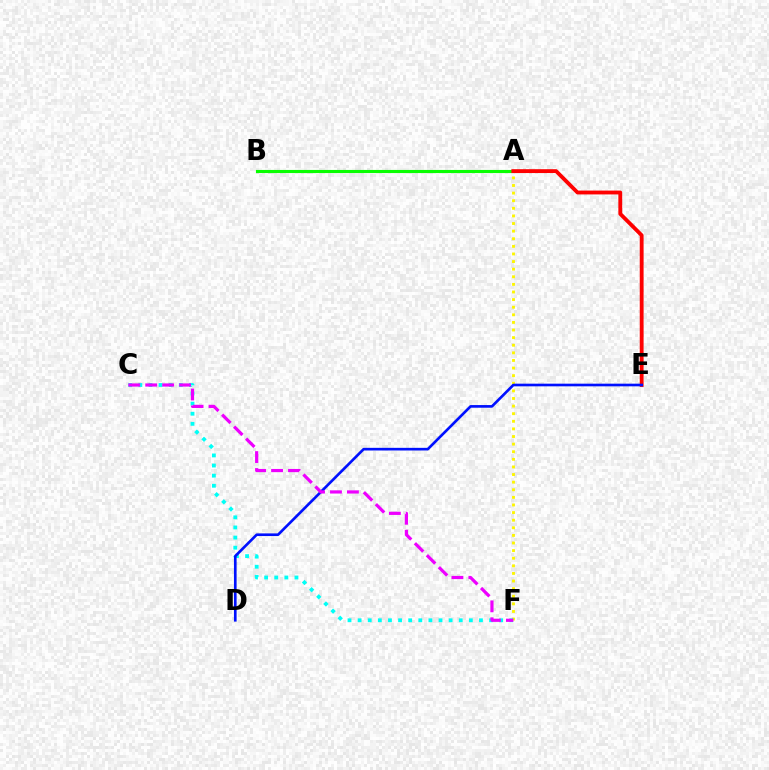{('A', 'F'): [{'color': '#fcf500', 'line_style': 'dotted', 'thickness': 2.07}], ('A', 'B'): [{'color': '#08ff00', 'line_style': 'solid', 'thickness': 2.25}], ('C', 'F'): [{'color': '#00fff6', 'line_style': 'dotted', 'thickness': 2.75}, {'color': '#ee00ff', 'line_style': 'dashed', 'thickness': 2.3}], ('A', 'E'): [{'color': '#ff0000', 'line_style': 'solid', 'thickness': 2.77}], ('D', 'E'): [{'color': '#0010ff', 'line_style': 'solid', 'thickness': 1.91}]}